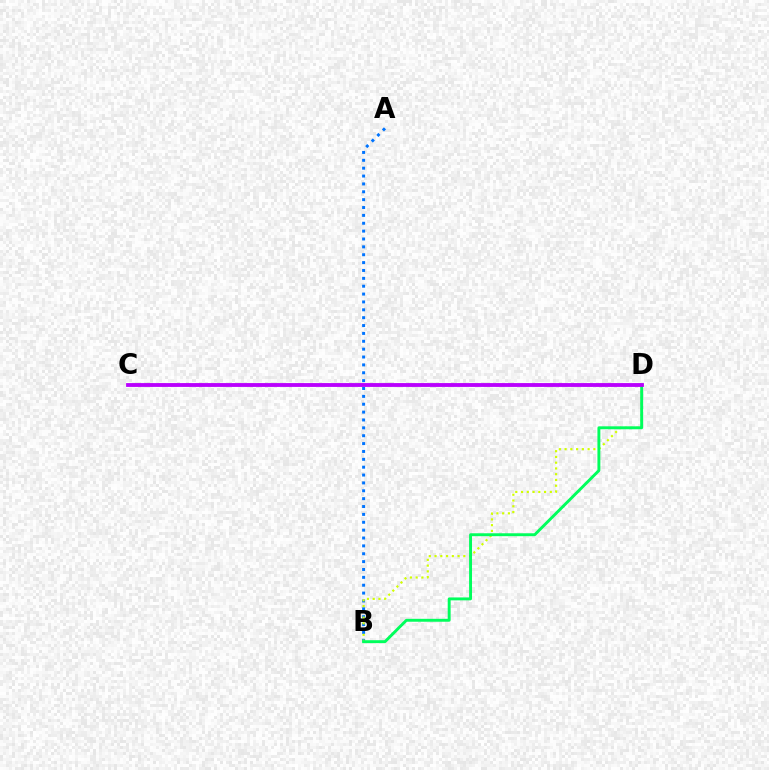{('C', 'D'): [{'color': '#ff0000', 'line_style': 'dashed', 'thickness': 1.7}, {'color': '#b900ff', 'line_style': 'solid', 'thickness': 2.75}], ('A', 'B'): [{'color': '#0074ff', 'line_style': 'dotted', 'thickness': 2.14}], ('B', 'D'): [{'color': '#d1ff00', 'line_style': 'dotted', 'thickness': 1.56}, {'color': '#00ff5c', 'line_style': 'solid', 'thickness': 2.1}]}